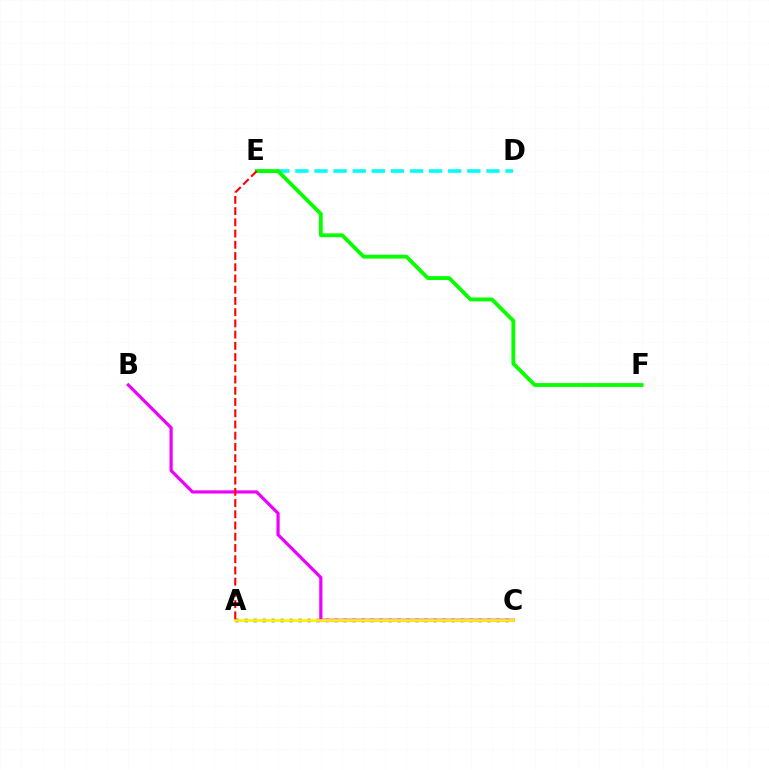{('A', 'C'): [{'color': '#0010ff', 'line_style': 'dotted', 'thickness': 2.44}, {'color': '#fcf500', 'line_style': 'solid', 'thickness': 2.02}], ('D', 'E'): [{'color': '#00fff6', 'line_style': 'dashed', 'thickness': 2.6}], ('E', 'F'): [{'color': '#08ff00', 'line_style': 'solid', 'thickness': 2.76}], ('B', 'C'): [{'color': '#ee00ff', 'line_style': 'solid', 'thickness': 2.3}], ('A', 'E'): [{'color': '#ff0000', 'line_style': 'dashed', 'thickness': 1.53}]}